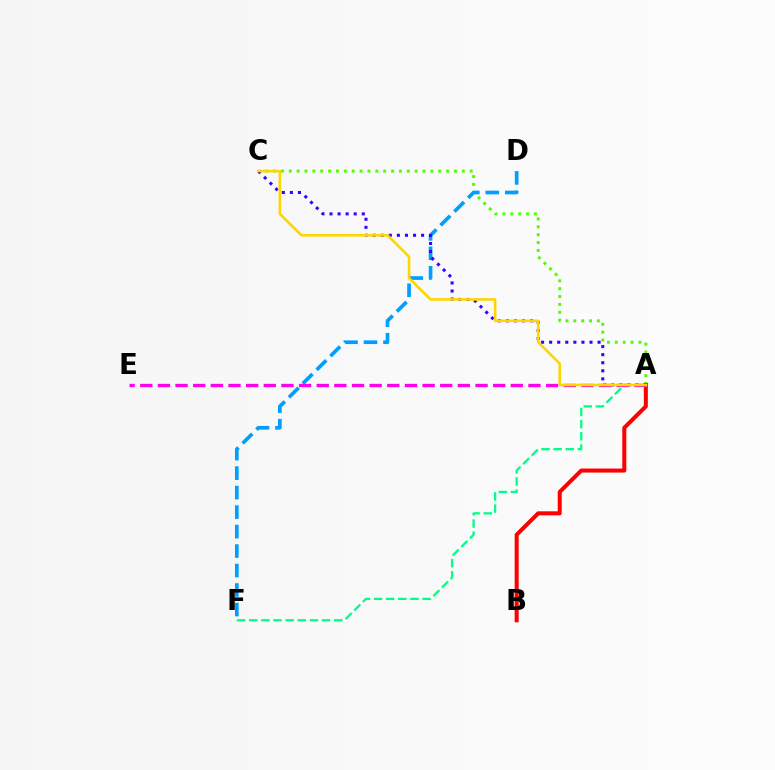{('A', 'F'): [{'color': '#00ff86', 'line_style': 'dashed', 'thickness': 1.65}], ('A', 'C'): [{'color': '#4fff00', 'line_style': 'dotted', 'thickness': 2.14}, {'color': '#3700ff', 'line_style': 'dotted', 'thickness': 2.19}, {'color': '#ffd500', 'line_style': 'solid', 'thickness': 1.87}], ('A', 'B'): [{'color': '#ff0000', 'line_style': 'solid', 'thickness': 2.9}], ('D', 'F'): [{'color': '#009eff', 'line_style': 'dashed', 'thickness': 2.65}], ('A', 'E'): [{'color': '#ff00ed', 'line_style': 'dashed', 'thickness': 2.4}]}